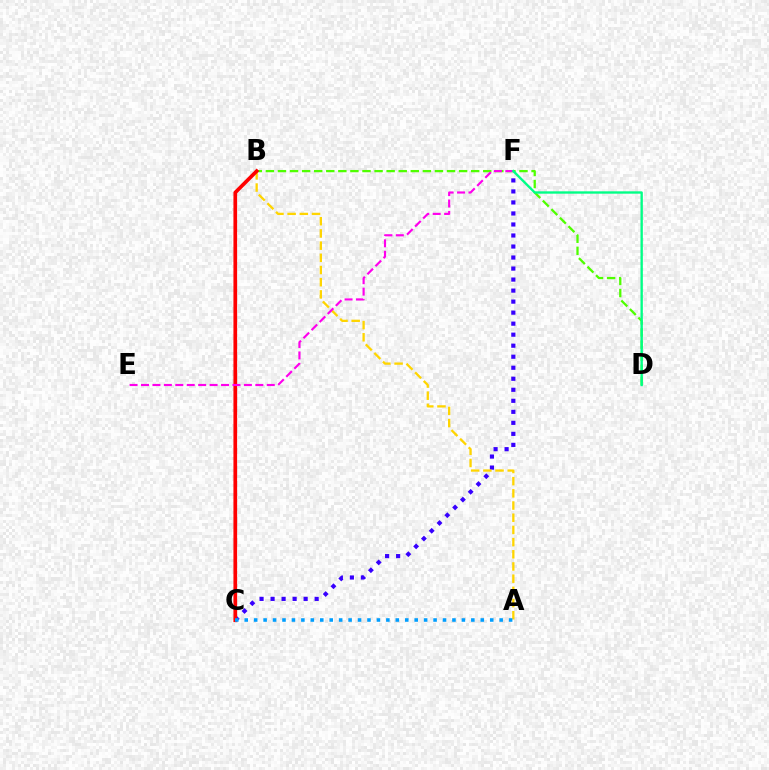{('C', 'F'): [{'color': '#3700ff', 'line_style': 'dotted', 'thickness': 2.99}], ('B', 'D'): [{'color': '#4fff00', 'line_style': 'dashed', 'thickness': 1.64}], ('A', 'B'): [{'color': '#ffd500', 'line_style': 'dashed', 'thickness': 1.66}], ('B', 'C'): [{'color': '#ff0000', 'line_style': 'solid', 'thickness': 2.65}], ('A', 'C'): [{'color': '#009eff', 'line_style': 'dotted', 'thickness': 2.57}], ('E', 'F'): [{'color': '#ff00ed', 'line_style': 'dashed', 'thickness': 1.55}], ('D', 'F'): [{'color': '#00ff86', 'line_style': 'solid', 'thickness': 1.7}]}